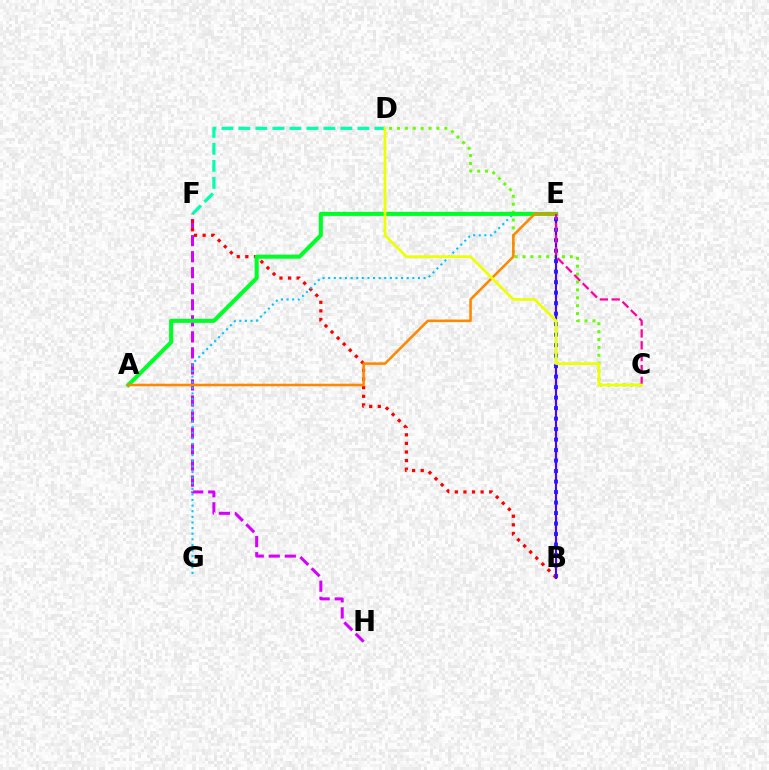{('B', 'E'): [{'color': '#003fff', 'line_style': 'dotted', 'thickness': 2.85}, {'color': '#4f00ff', 'line_style': 'solid', 'thickness': 1.55}], ('F', 'H'): [{'color': '#d600ff', 'line_style': 'dashed', 'thickness': 2.18}], ('D', 'F'): [{'color': '#00ffaf', 'line_style': 'dashed', 'thickness': 2.31}], ('B', 'F'): [{'color': '#ff0000', 'line_style': 'dotted', 'thickness': 2.34}], ('C', 'D'): [{'color': '#66ff00', 'line_style': 'dotted', 'thickness': 2.14}, {'color': '#eeff00', 'line_style': 'solid', 'thickness': 1.96}], ('E', 'G'): [{'color': '#00c7ff', 'line_style': 'dotted', 'thickness': 1.52}], ('A', 'E'): [{'color': '#00ff27', 'line_style': 'solid', 'thickness': 2.93}, {'color': '#ff8800', 'line_style': 'solid', 'thickness': 1.85}], ('C', 'E'): [{'color': '#ff00a0', 'line_style': 'dashed', 'thickness': 1.61}]}